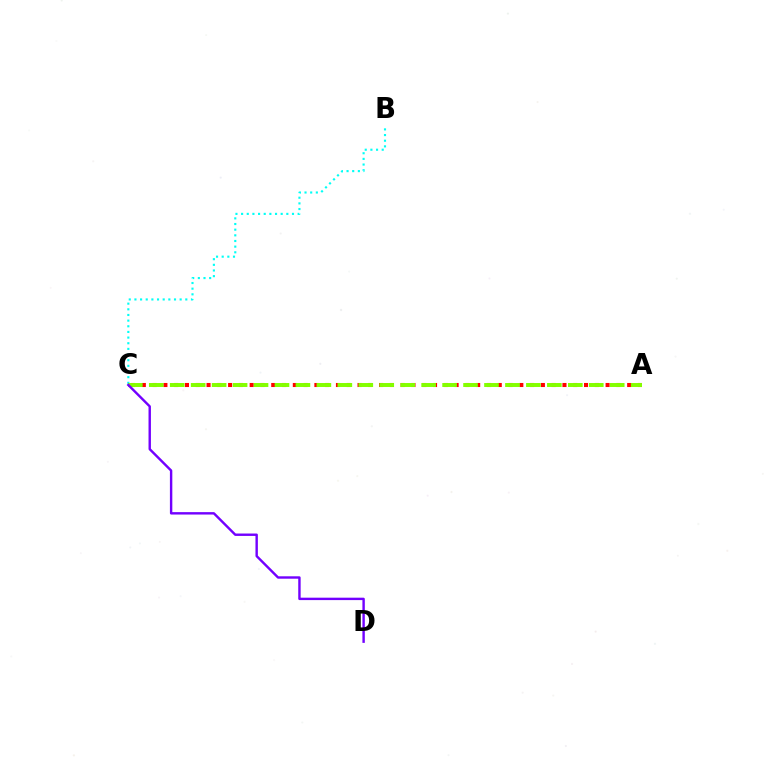{('B', 'C'): [{'color': '#00fff6', 'line_style': 'dotted', 'thickness': 1.54}], ('A', 'C'): [{'color': '#ff0000', 'line_style': 'dotted', 'thickness': 2.93}, {'color': '#84ff00', 'line_style': 'dashed', 'thickness': 2.85}], ('C', 'D'): [{'color': '#7200ff', 'line_style': 'solid', 'thickness': 1.73}]}